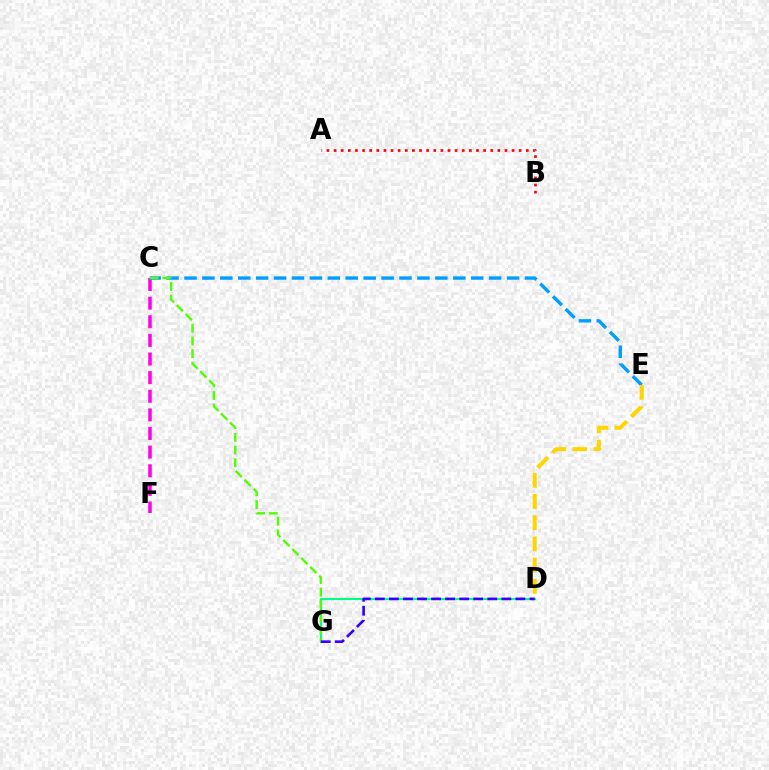{('C', 'F'): [{'color': '#ff00ed', 'line_style': 'dashed', 'thickness': 2.53}], ('D', 'G'): [{'color': '#00ff86', 'line_style': 'solid', 'thickness': 1.54}, {'color': '#3700ff', 'line_style': 'dashed', 'thickness': 1.91}], ('C', 'E'): [{'color': '#009eff', 'line_style': 'dashed', 'thickness': 2.43}], ('C', 'G'): [{'color': '#4fff00', 'line_style': 'dashed', 'thickness': 1.72}], ('A', 'B'): [{'color': '#ff0000', 'line_style': 'dotted', 'thickness': 1.93}], ('D', 'E'): [{'color': '#ffd500', 'line_style': 'dashed', 'thickness': 2.88}]}